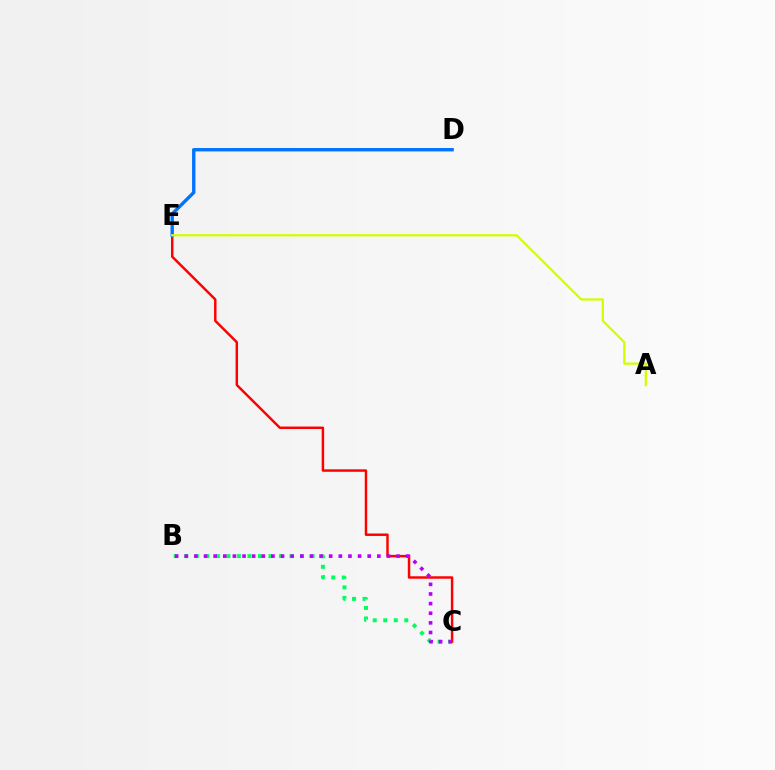{('C', 'E'): [{'color': '#ff0000', 'line_style': 'solid', 'thickness': 1.78}], ('D', 'E'): [{'color': '#0074ff', 'line_style': 'solid', 'thickness': 2.44}], ('B', 'C'): [{'color': '#00ff5c', 'line_style': 'dotted', 'thickness': 2.86}, {'color': '#b900ff', 'line_style': 'dotted', 'thickness': 2.62}], ('A', 'E'): [{'color': '#d1ff00', 'line_style': 'solid', 'thickness': 1.63}]}